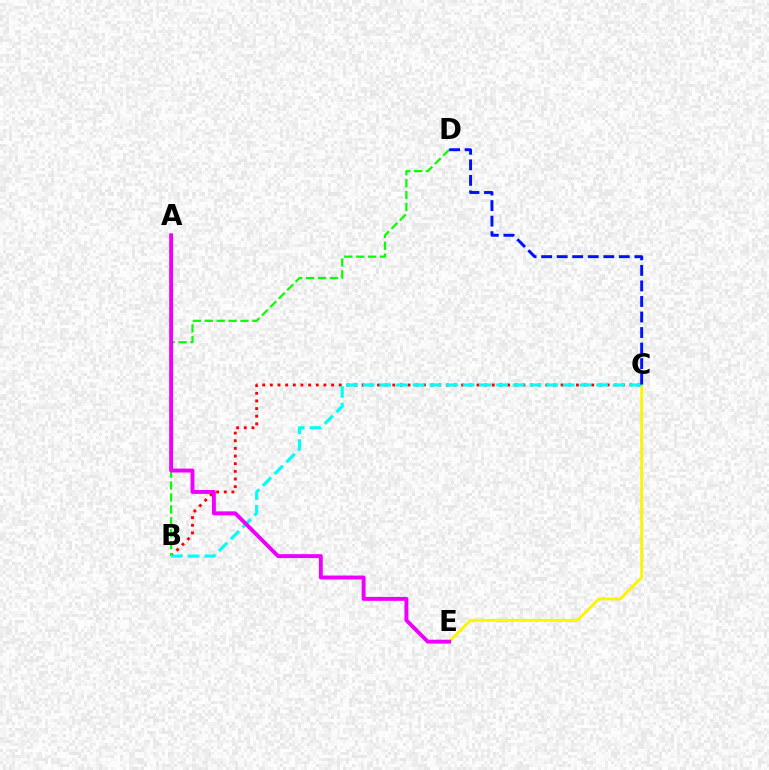{('C', 'E'): [{'color': '#fcf500', 'line_style': 'solid', 'thickness': 2.07}], ('B', 'C'): [{'color': '#ff0000', 'line_style': 'dotted', 'thickness': 2.08}, {'color': '#00fff6', 'line_style': 'dashed', 'thickness': 2.27}], ('B', 'D'): [{'color': '#08ff00', 'line_style': 'dashed', 'thickness': 1.62}], ('A', 'E'): [{'color': '#ee00ff', 'line_style': 'solid', 'thickness': 2.81}], ('C', 'D'): [{'color': '#0010ff', 'line_style': 'dashed', 'thickness': 2.11}]}